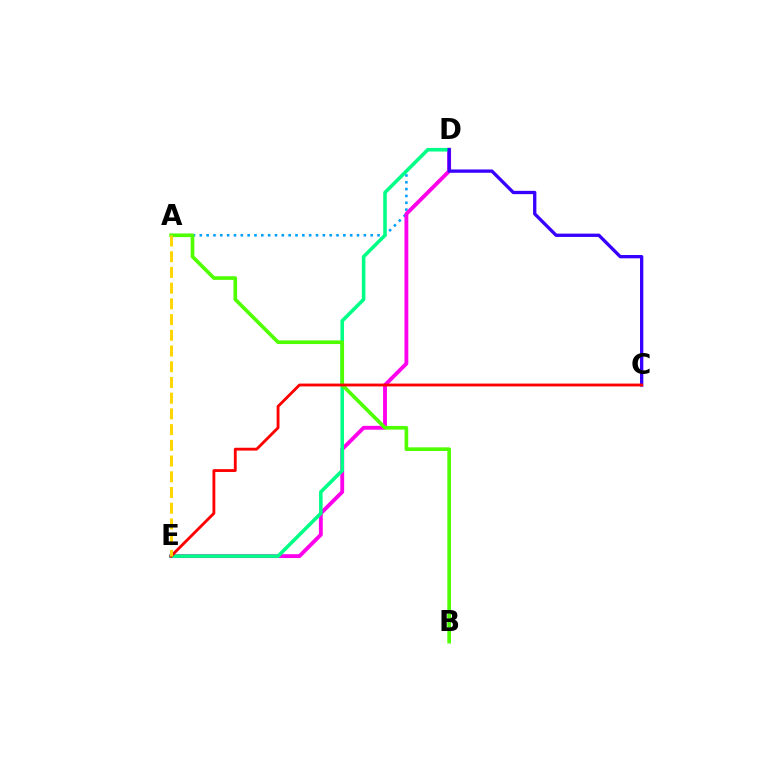{('A', 'D'): [{'color': '#009eff', 'line_style': 'dotted', 'thickness': 1.86}], ('D', 'E'): [{'color': '#ff00ed', 'line_style': 'solid', 'thickness': 2.77}, {'color': '#00ff86', 'line_style': 'solid', 'thickness': 2.57}], ('A', 'B'): [{'color': '#4fff00', 'line_style': 'solid', 'thickness': 2.62}], ('C', 'D'): [{'color': '#3700ff', 'line_style': 'solid', 'thickness': 2.38}], ('C', 'E'): [{'color': '#ff0000', 'line_style': 'solid', 'thickness': 2.04}], ('A', 'E'): [{'color': '#ffd500', 'line_style': 'dashed', 'thickness': 2.14}]}